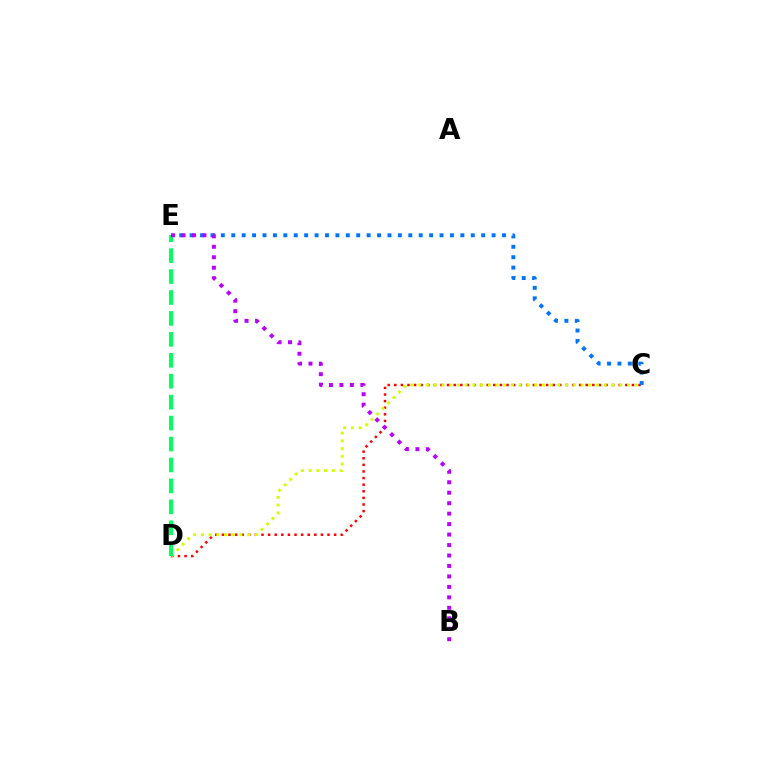{('C', 'D'): [{'color': '#ff0000', 'line_style': 'dotted', 'thickness': 1.79}, {'color': '#d1ff00', 'line_style': 'dotted', 'thickness': 2.1}], ('D', 'E'): [{'color': '#00ff5c', 'line_style': 'dashed', 'thickness': 2.84}], ('C', 'E'): [{'color': '#0074ff', 'line_style': 'dotted', 'thickness': 2.83}], ('B', 'E'): [{'color': '#b900ff', 'line_style': 'dotted', 'thickness': 2.84}]}